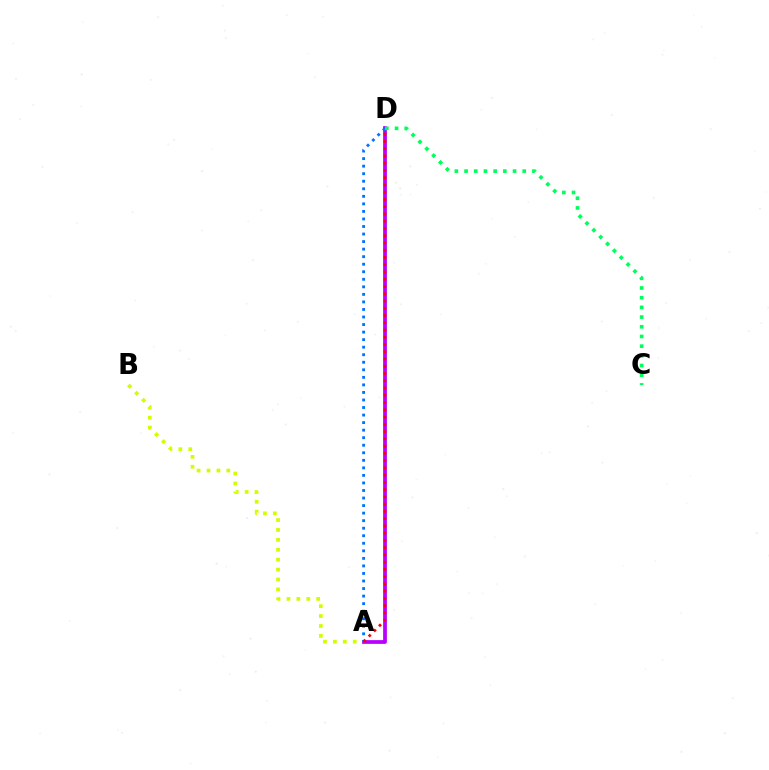{('A', 'B'): [{'color': '#d1ff00', 'line_style': 'dotted', 'thickness': 2.69}], ('A', 'D'): [{'color': '#b900ff', 'line_style': 'solid', 'thickness': 2.7}, {'color': '#0074ff', 'line_style': 'dotted', 'thickness': 2.05}, {'color': '#ff0000', 'line_style': 'dotted', 'thickness': 1.97}], ('C', 'D'): [{'color': '#00ff5c', 'line_style': 'dotted', 'thickness': 2.63}]}